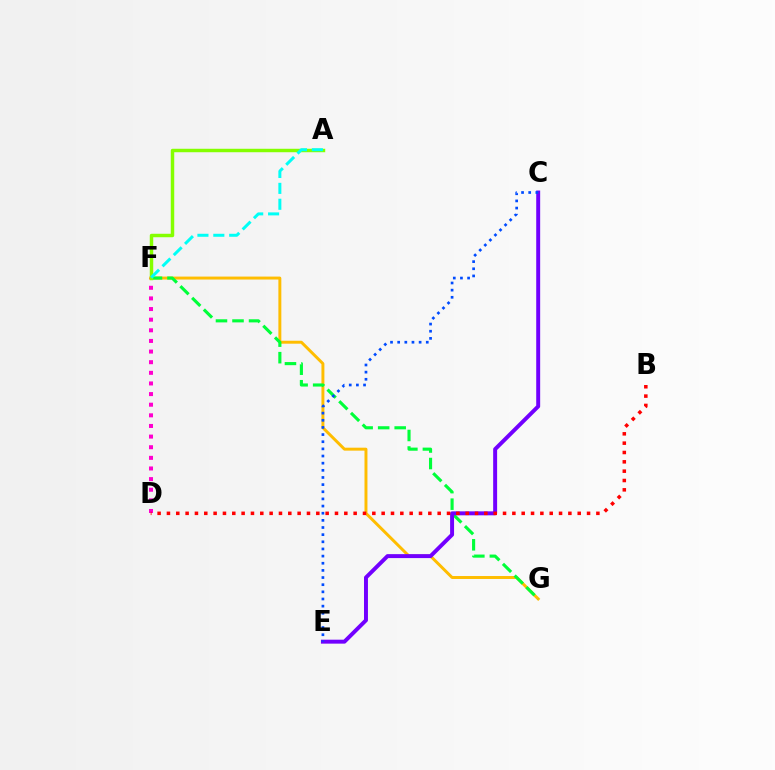{('D', 'F'): [{'color': '#ff00cf', 'line_style': 'dotted', 'thickness': 2.89}], ('F', 'G'): [{'color': '#ffbd00', 'line_style': 'solid', 'thickness': 2.12}, {'color': '#00ff39', 'line_style': 'dashed', 'thickness': 2.25}], ('C', 'E'): [{'color': '#7200ff', 'line_style': 'solid', 'thickness': 2.84}, {'color': '#004bff', 'line_style': 'dotted', 'thickness': 1.94}], ('A', 'F'): [{'color': '#84ff00', 'line_style': 'solid', 'thickness': 2.49}, {'color': '#00fff6', 'line_style': 'dashed', 'thickness': 2.16}], ('B', 'D'): [{'color': '#ff0000', 'line_style': 'dotted', 'thickness': 2.54}]}